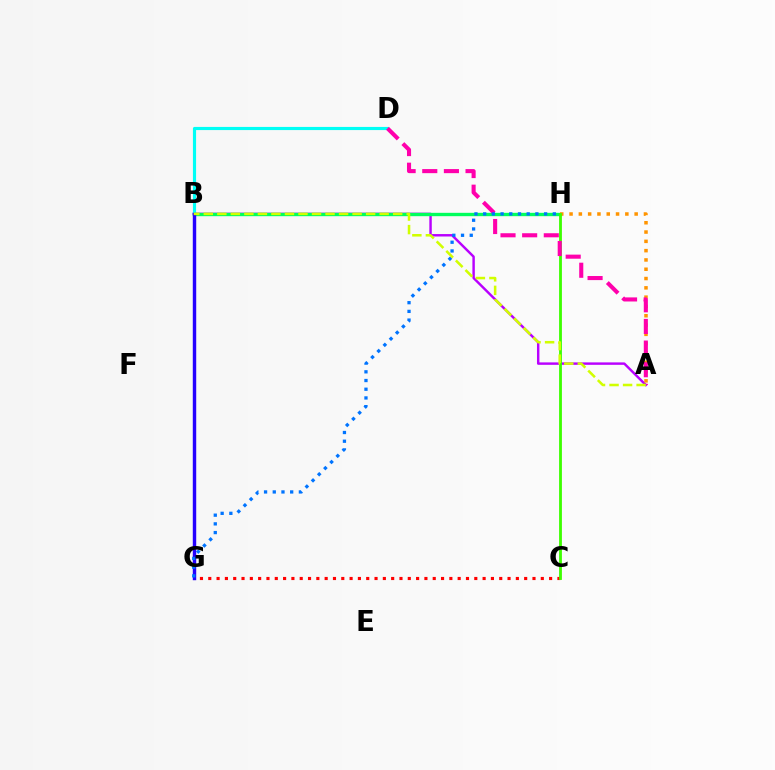{('A', 'B'): [{'color': '#b900ff', 'line_style': 'solid', 'thickness': 1.76}, {'color': '#d1ff00', 'line_style': 'dashed', 'thickness': 1.84}], ('B', 'H'): [{'color': '#00ff5c', 'line_style': 'solid', 'thickness': 2.42}], ('A', 'H'): [{'color': '#ff9400', 'line_style': 'dotted', 'thickness': 2.53}], ('C', 'G'): [{'color': '#ff0000', 'line_style': 'dotted', 'thickness': 2.26}], ('B', 'D'): [{'color': '#00fff6', 'line_style': 'solid', 'thickness': 2.27}], ('C', 'H'): [{'color': '#3dff00', 'line_style': 'solid', 'thickness': 2.02}], ('A', 'D'): [{'color': '#ff00ac', 'line_style': 'dashed', 'thickness': 2.94}], ('B', 'G'): [{'color': '#2500ff', 'line_style': 'solid', 'thickness': 2.46}], ('G', 'H'): [{'color': '#0074ff', 'line_style': 'dotted', 'thickness': 2.37}]}